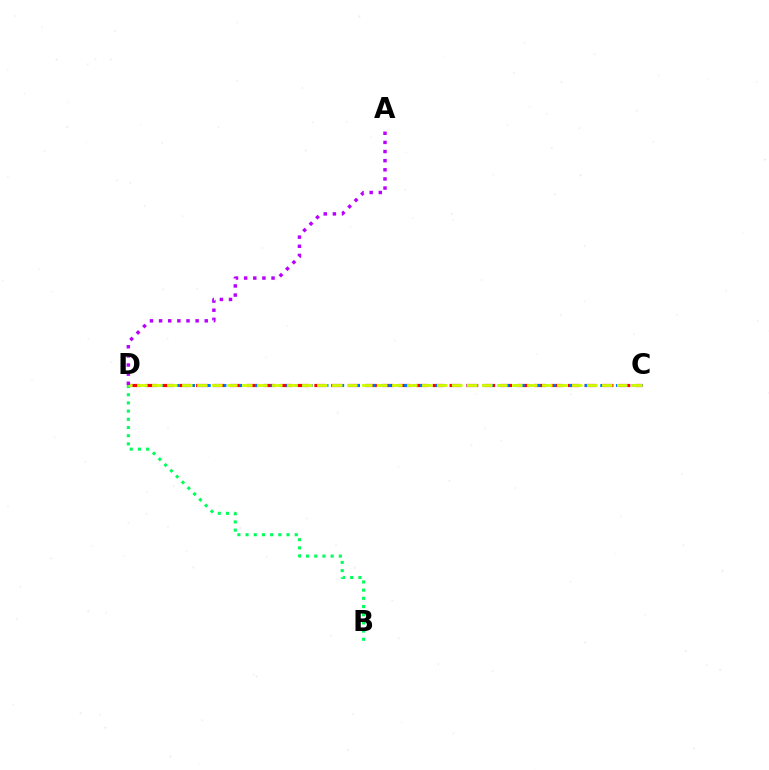{('C', 'D'): [{'color': '#ff0000', 'line_style': 'dashed', 'thickness': 2.3}, {'color': '#0074ff', 'line_style': 'dotted', 'thickness': 2.13}, {'color': '#d1ff00', 'line_style': 'dashed', 'thickness': 2.04}], ('B', 'D'): [{'color': '#00ff5c', 'line_style': 'dotted', 'thickness': 2.23}], ('A', 'D'): [{'color': '#b900ff', 'line_style': 'dotted', 'thickness': 2.48}]}